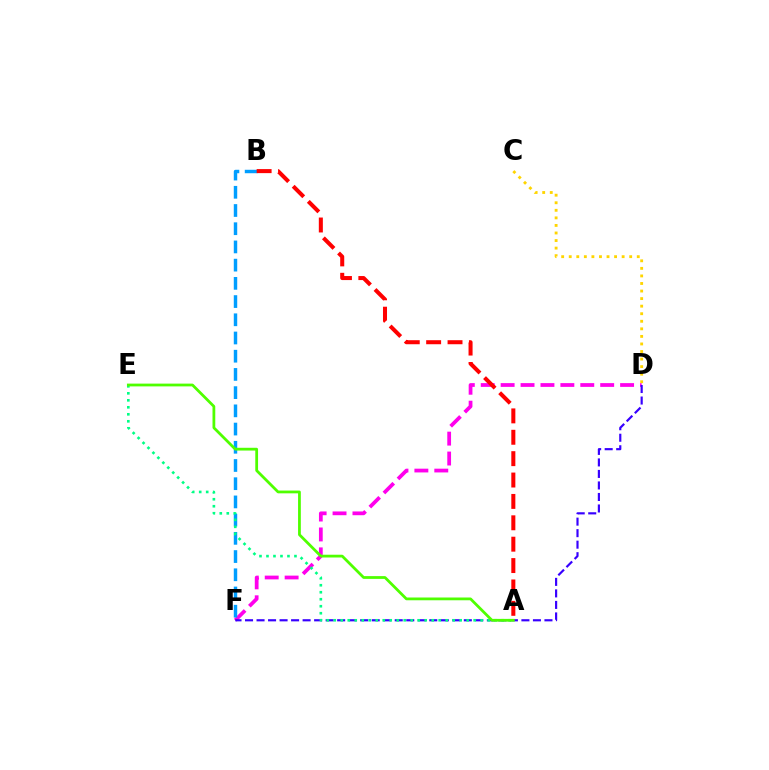{('D', 'F'): [{'color': '#ff00ed', 'line_style': 'dashed', 'thickness': 2.7}, {'color': '#3700ff', 'line_style': 'dashed', 'thickness': 1.56}], ('B', 'F'): [{'color': '#009eff', 'line_style': 'dashed', 'thickness': 2.47}], ('A', 'E'): [{'color': '#00ff86', 'line_style': 'dotted', 'thickness': 1.9}, {'color': '#4fff00', 'line_style': 'solid', 'thickness': 2.0}], ('A', 'B'): [{'color': '#ff0000', 'line_style': 'dashed', 'thickness': 2.9}], ('C', 'D'): [{'color': '#ffd500', 'line_style': 'dotted', 'thickness': 2.05}]}